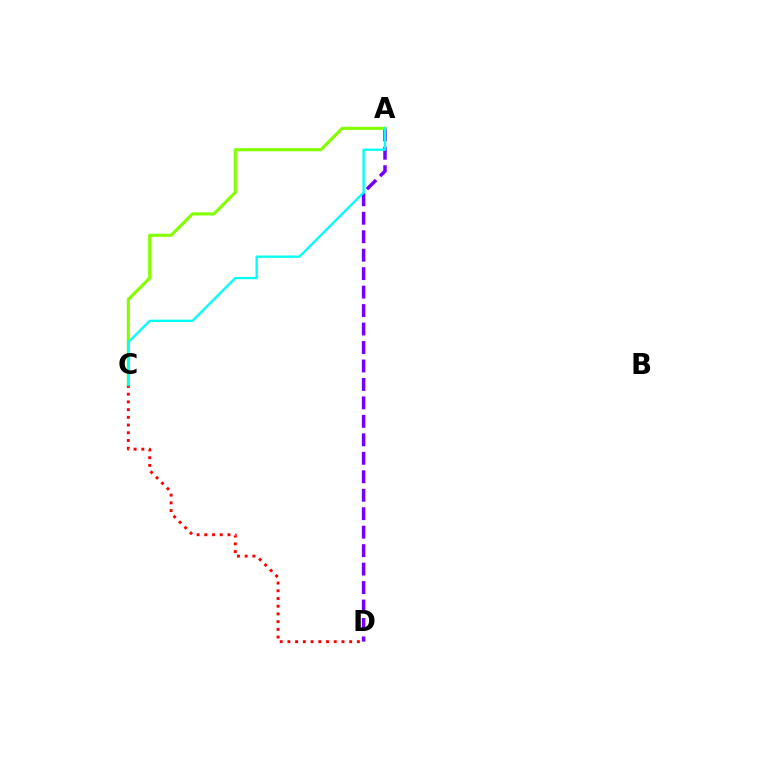{('A', 'D'): [{'color': '#7200ff', 'line_style': 'dashed', 'thickness': 2.51}], ('A', 'C'): [{'color': '#84ff00', 'line_style': 'solid', 'thickness': 2.25}, {'color': '#00fff6', 'line_style': 'solid', 'thickness': 1.68}], ('C', 'D'): [{'color': '#ff0000', 'line_style': 'dotted', 'thickness': 2.1}]}